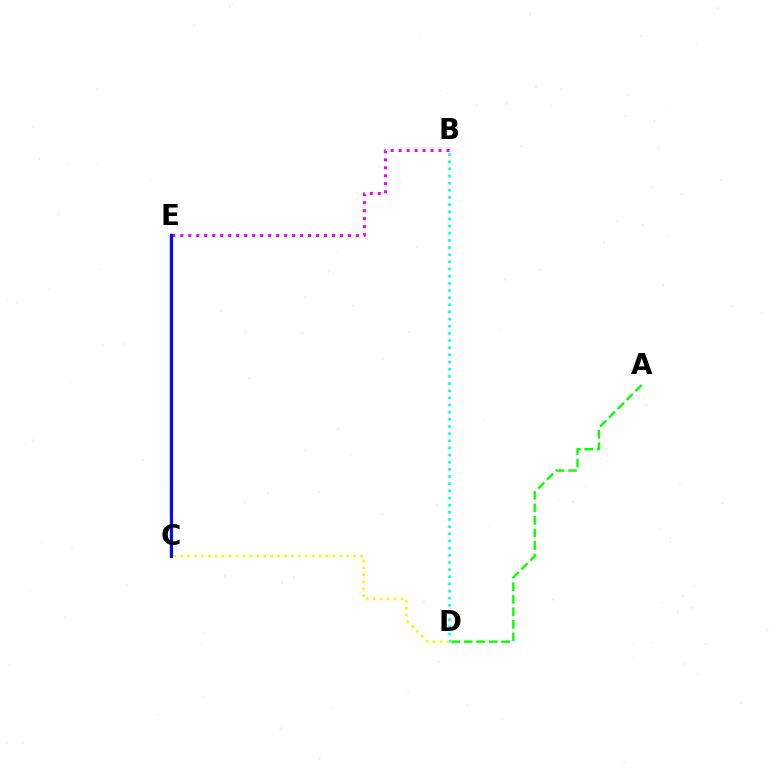{('C', 'E'): [{'color': '#ff0000', 'line_style': 'solid', 'thickness': 1.7}, {'color': '#0010ff', 'line_style': 'solid', 'thickness': 2.25}], ('B', 'D'): [{'color': '#00fff6', 'line_style': 'dotted', 'thickness': 1.94}], ('C', 'D'): [{'color': '#fcf500', 'line_style': 'dotted', 'thickness': 1.88}], ('B', 'E'): [{'color': '#ee00ff', 'line_style': 'dotted', 'thickness': 2.17}], ('A', 'D'): [{'color': '#08ff00', 'line_style': 'dashed', 'thickness': 1.7}]}